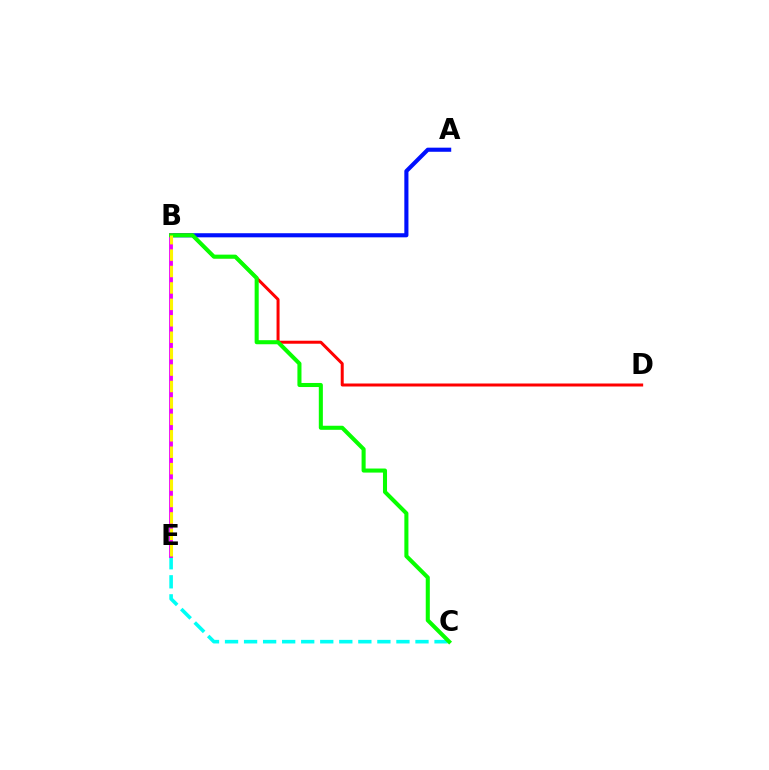{('C', 'E'): [{'color': '#00fff6', 'line_style': 'dashed', 'thickness': 2.59}], ('A', 'B'): [{'color': '#0010ff', 'line_style': 'solid', 'thickness': 2.96}], ('B', 'E'): [{'color': '#ee00ff', 'line_style': 'solid', 'thickness': 2.77}, {'color': '#fcf500', 'line_style': 'dashed', 'thickness': 2.23}], ('B', 'D'): [{'color': '#ff0000', 'line_style': 'solid', 'thickness': 2.16}], ('B', 'C'): [{'color': '#08ff00', 'line_style': 'solid', 'thickness': 2.92}]}